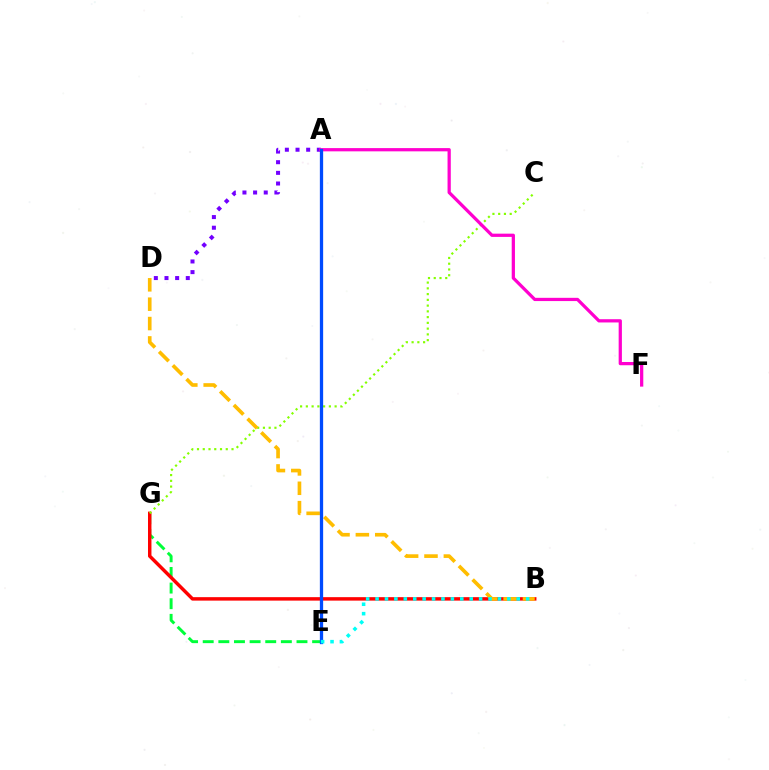{('E', 'G'): [{'color': '#00ff39', 'line_style': 'dashed', 'thickness': 2.12}], ('B', 'G'): [{'color': '#ff0000', 'line_style': 'solid', 'thickness': 2.49}], ('C', 'G'): [{'color': '#84ff00', 'line_style': 'dotted', 'thickness': 1.56}], ('A', 'D'): [{'color': '#7200ff', 'line_style': 'dotted', 'thickness': 2.89}], ('B', 'D'): [{'color': '#ffbd00', 'line_style': 'dashed', 'thickness': 2.63}], ('A', 'F'): [{'color': '#ff00cf', 'line_style': 'solid', 'thickness': 2.34}], ('A', 'E'): [{'color': '#004bff', 'line_style': 'solid', 'thickness': 2.36}], ('B', 'E'): [{'color': '#00fff6', 'line_style': 'dotted', 'thickness': 2.56}]}